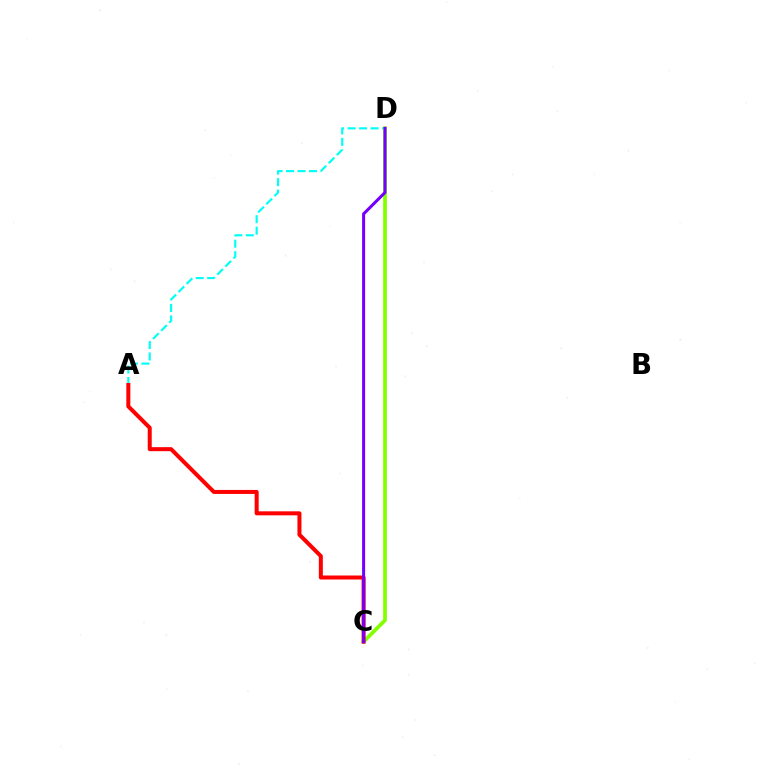{('A', 'D'): [{'color': '#00fff6', 'line_style': 'dashed', 'thickness': 1.56}], ('C', 'D'): [{'color': '#84ff00', 'line_style': 'solid', 'thickness': 2.69}, {'color': '#7200ff', 'line_style': 'solid', 'thickness': 2.19}], ('A', 'C'): [{'color': '#ff0000', 'line_style': 'solid', 'thickness': 2.89}]}